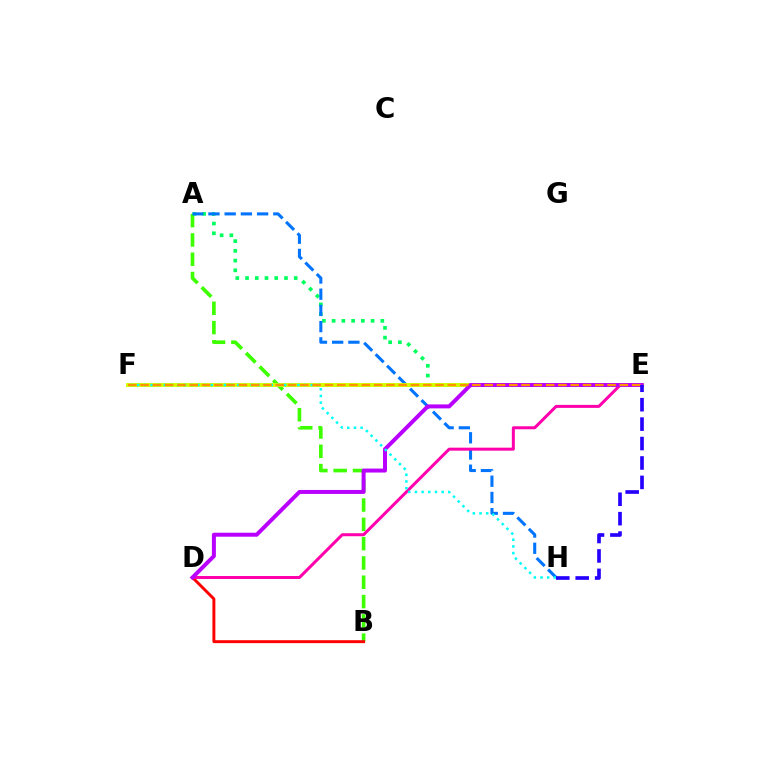{('A', 'B'): [{'color': '#3dff00', 'line_style': 'dashed', 'thickness': 2.62}], ('B', 'D'): [{'color': '#ff0000', 'line_style': 'solid', 'thickness': 2.11}], ('A', 'E'): [{'color': '#00ff5c', 'line_style': 'dotted', 'thickness': 2.65}], ('A', 'H'): [{'color': '#0074ff', 'line_style': 'dashed', 'thickness': 2.2}], ('E', 'F'): [{'color': '#d1ff00', 'line_style': 'solid', 'thickness': 2.81}, {'color': '#ff9400', 'line_style': 'dashed', 'thickness': 1.67}], ('D', 'E'): [{'color': '#ff00ac', 'line_style': 'solid', 'thickness': 2.16}, {'color': '#b900ff', 'line_style': 'solid', 'thickness': 2.86}], ('F', 'H'): [{'color': '#00fff6', 'line_style': 'dotted', 'thickness': 1.81}], ('E', 'H'): [{'color': '#2500ff', 'line_style': 'dashed', 'thickness': 2.64}]}